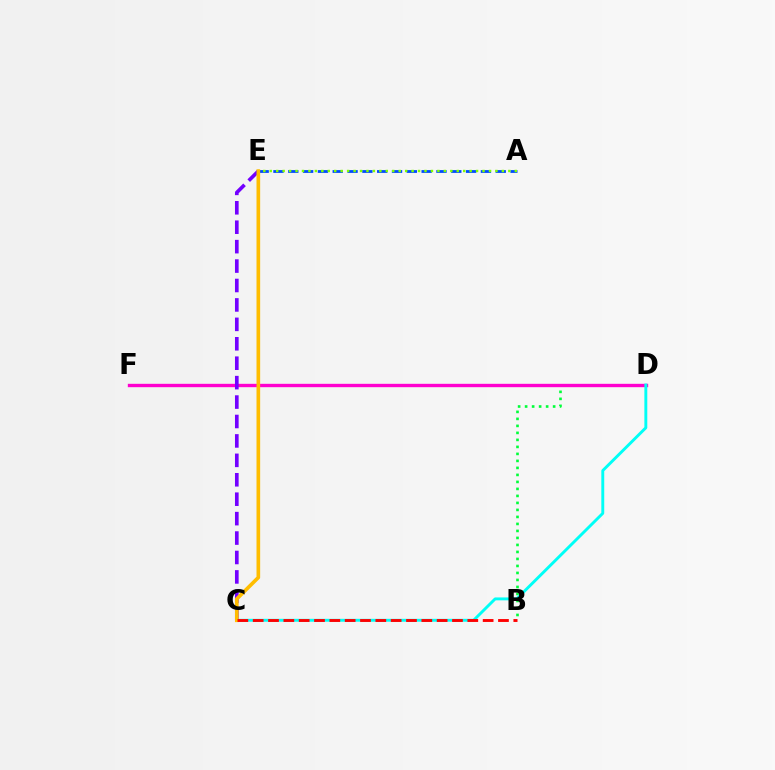{('B', 'D'): [{'color': '#00ff39', 'line_style': 'dotted', 'thickness': 1.9}], ('D', 'F'): [{'color': '#ff00cf', 'line_style': 'solid', 'thickness': 2.43}], ('C', 'E'): [{'color': '#7200ff', 'line_style': 'dashed', 'thickness': 2.64}, {'color': '#ffbd00', 'line_style': 'solid', 'thickness': 2.63}], ('C', 'D'): [{'color': '#00fff6', 'line_style': 'solid', 'thickness': 2.09}], ('A', 'E'): [{'color': '#004bff', 'line_style': 'dashed', 'thickness': 2.01}, {'color': '#84ff00', 'line_style': 'dotted', 'thickness': 1.75}], ('B', 'C'): [{'color': '#ff0000', 'line_style': 'dashed', 'thickness': 2.08}]}